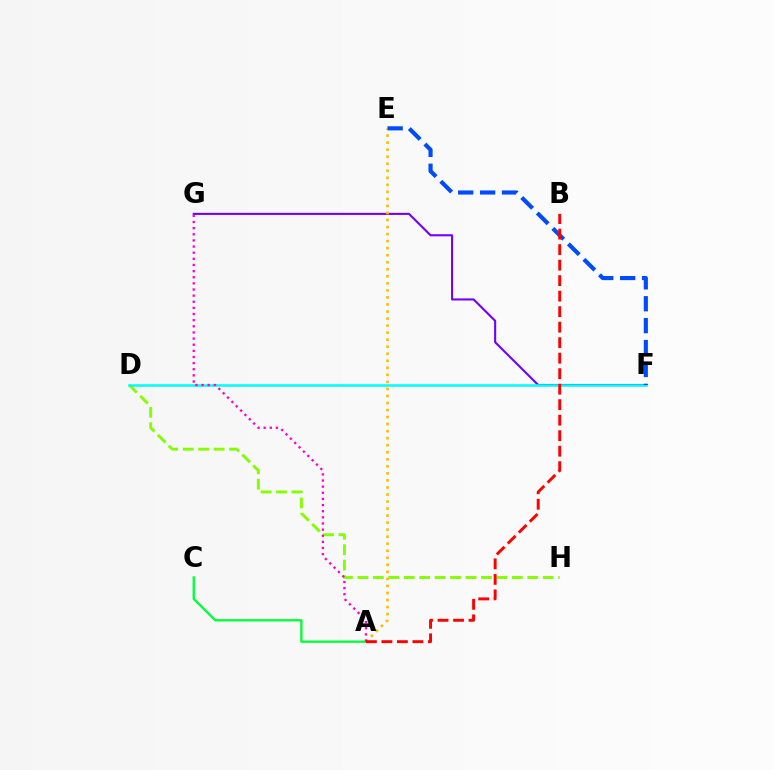{('D', 'H'): [{'color': '#84ff00', 'line_style': 'dashed', 'thickness': 2.1}], ('F', 'G'): [{'color': '#7200ff', 'line_style': 'solid', 'thickness': 1.51}], ('A', 'C'): [{'color': '#00ff39', 'line_style': 'solid', 'thickness': 1.68}], ('A', 'E'): [{'color': '#ffbd00', 'line_style': 'dotted', 'thickness': 1.91}], ('D', 'F'): [{'color': '#00fff6', 'line_style': 'solid', 'thickness': 1.83}], ('E', 'F'): [{'color': '#004bff', 'line_style': 'dashed', 'thickness': 2.98}], ('A', 'G'): [{'color': '#ff00cf', 'line_style': 'dotted', 'thickness': 1.67}], ('A', 'B'): [{'color': '#ff0000', 'line_style': 'dashed', 'thickness': 2.11}]}